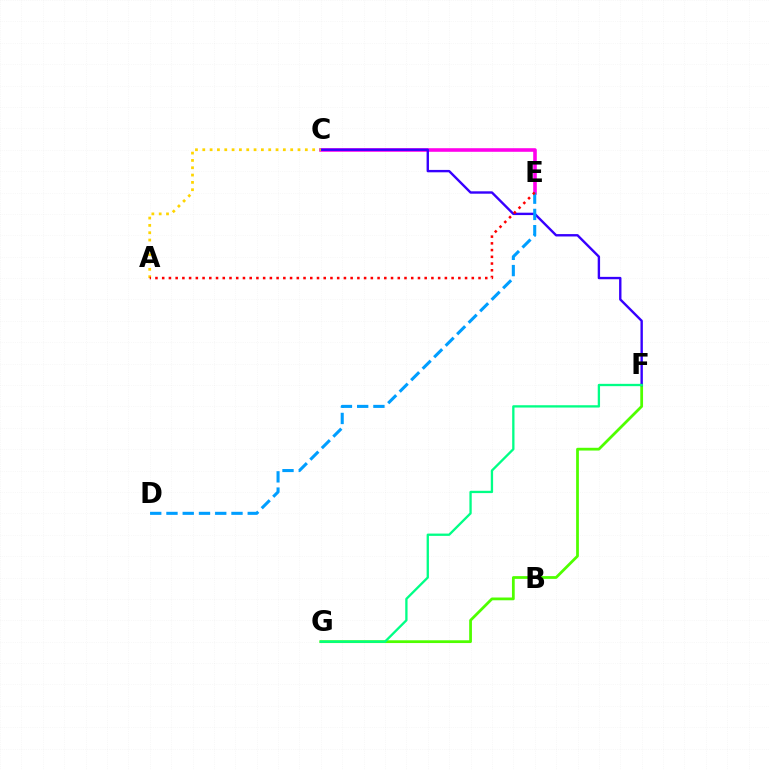{('F', 'G'): [{'color': '#4fff00', 'line_style': 'solid', 'thickness': 1.99}, {'color': '#00ff86', 'line_style': 'solid', 'thickness': 1.67}], ('C', 'E'): [{'color': '#ff00ed', 'line_style': 'solid', 'thickness': 2.58}], ('C', 'F'): [{'color': '#3700ff', 'line_style': 'solid', 'thickness': 1.72}], ('A', 'C'): [{'color': '#ffd500', 'line_style': 'dotted', 'thickness': 1.99}], ('D', 'E'): [{'color': '#009eff', 'line_style': 'dashed', 'thickness': 2.21}], ('A', 'E'): [{'color': '#ff0000', 'line_style': 'dotted', 'thickness': 1.83}]}